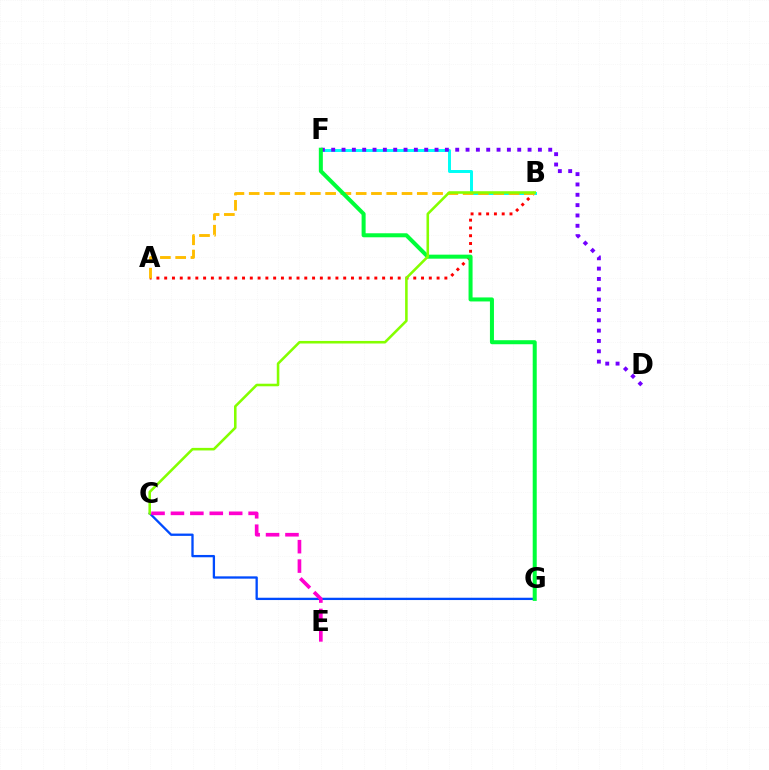{('C', 'G'): [{'color': '#004bff', 'line_style': 'solid', 'thickness': 1.66}], ('A', 'B'): [{'color': '#ff0000', 'line_style': 'dotted', 'thickness': 2.11}, {'color': '#ffbd00', 'line_style': 'dashed', 'thickness': 2.08}], ('B', 'F'): [{'color': '#00fff6', 'line_style': 'solid', 'thickness': 2.14}], ('C', 'E'): [{'color': '#ff00cf', 'line_style': 'dashed', 'thickness': 2.64}], ('D', 'F'): [{'color': '#7200ff', 'line_style': 'dotted', 'thickness': 2.81}], ('F', 'G'): [{'color': '#00ff39', 'line_style': 'solid', 'thickness': 2.89}], ('B', 'C'): [{'color': '#84ff00', 'line_style': 'solid', 'thickness': 1.85}]}